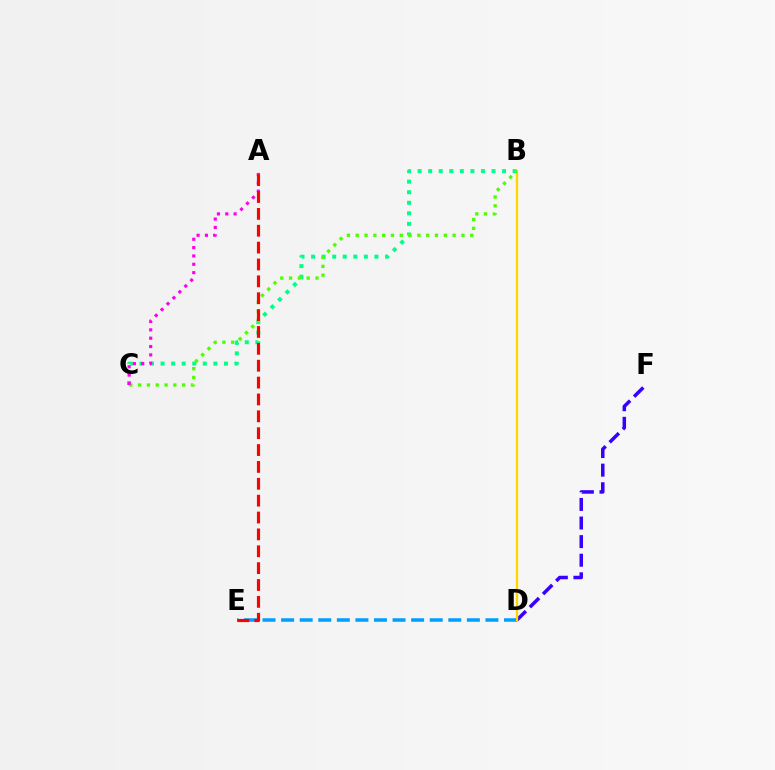{('D', 'E'): [{'color': '#009eff', 'line_style': 'dashed', 'thickness': 2.52}], ('D', 'F'): [{'color': '#3700ff', 'line_style': 'dashed', 'thickness': 2.53}], ('B', 'D'): [{'color': '#ffd500', 'line_style': 'solid', 'thickness': 1.69}], ('B', 'C'): [{'color': '#00ff86', 'line_style': 'dotted', 'thickness': 2.87}, {'color': '#4fff00', 'line_style': 'dotted', 'thickness': 2.39}], ('A', 'C'): [{'color': '#ff00ed', 'line_style': 'dotted', 'thickness': 2.27}], ('A', 'E'): [{'color': '#ff0000', 'line_style': 'dashed', 'thickness': 2.29}]}